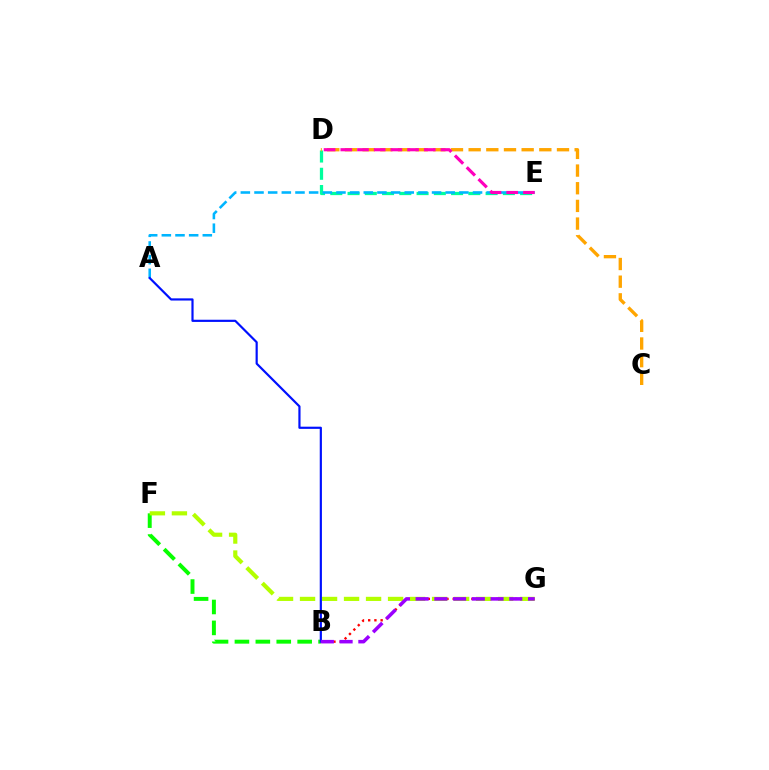{('B', 'G'): [{'color': '#ff0000', 'line_style': 'dotted', 'thickness': 1.69}, {'color': '#9b00ff', 'line_style': 'dashed', 'thickness': 2.55}], ('D', 'E'): [{'color': '#00ff9d', 'line_style': 'dashed', 'thickness': 2.34}, {'color': '#ff00bd', 'line_style': 'dashed', 'thickness': 2.27}], ('B', 'F'): [{'color': '#08ff00', 'line_style': 'dashed', 'thickness': 2.84}], ('F', 'G'): [{'color': '#b3ff00', 'line_style': 'dashed', 'thickness': 2.99}], ('A', 'E'): [{'color': '#00b5ff', 'line_style': 'dashed', 'thickness': 1.86}], ('C', 'D'): [{'color': '#ffa500', 'line_style': 'dashed', 'thickness': 2.4}], ('A', 'B'): [{'color': '#0010ff', 'line_style': 'solid', 'thickness': 1.57}]}